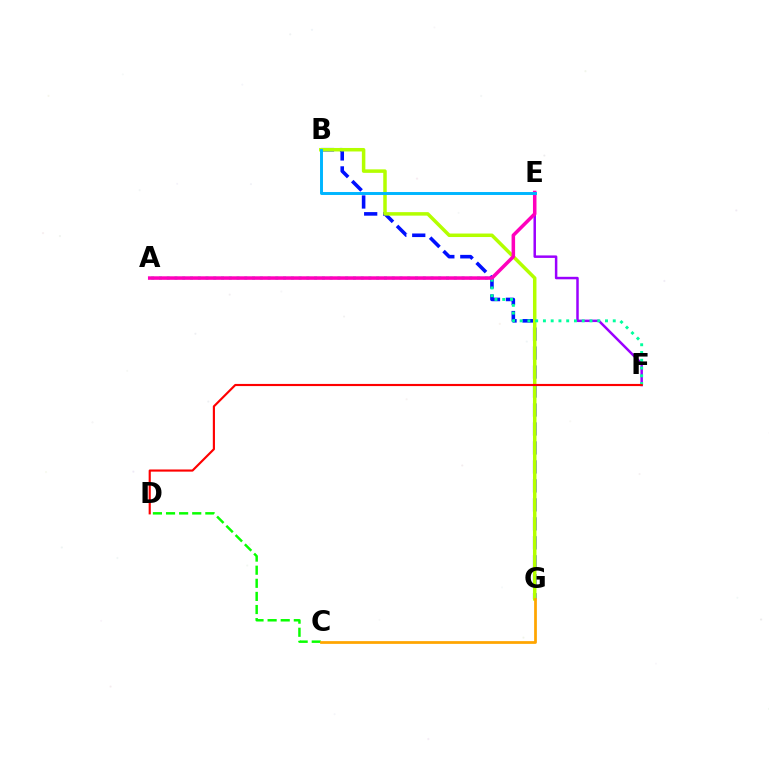{('C', 'D'): [{'color': '#08ff00', 'line_style': 'dashed', 'thickness': 1.78}], ('B', 'G'): [{'color': '#0010ff', 'line_style': 'dashed', 'thickness': 2.58}, {'color': '#b3ff00', 'line_style': 'solid', 'thickness': 2.52}], ('E', 'F'): [{'color': '#9b00ff', 'line_style': 'solid', 'thickness': 1.79}], ('A', 'F'): [{'color': '#00ff9d', 'line_style': 'dotted', 'thickness': 2.11}], ('A', 'E'): [{'color': '#ff00bd', 'line_style': 'solid', 'thickness': 2.54}], ('B', 'E'): [{'color': '#00b5ff', 'line_style': 'solid', 'thickness': 2.12}], ('D', 'F'): [{'color': '#ff0000', 'line_style': 'solid', 'thickness': 1.55}], ('C', 'G'): [{'color': '#ffa500', 'line_style': 'solid', 'thickness': 1.98}]}